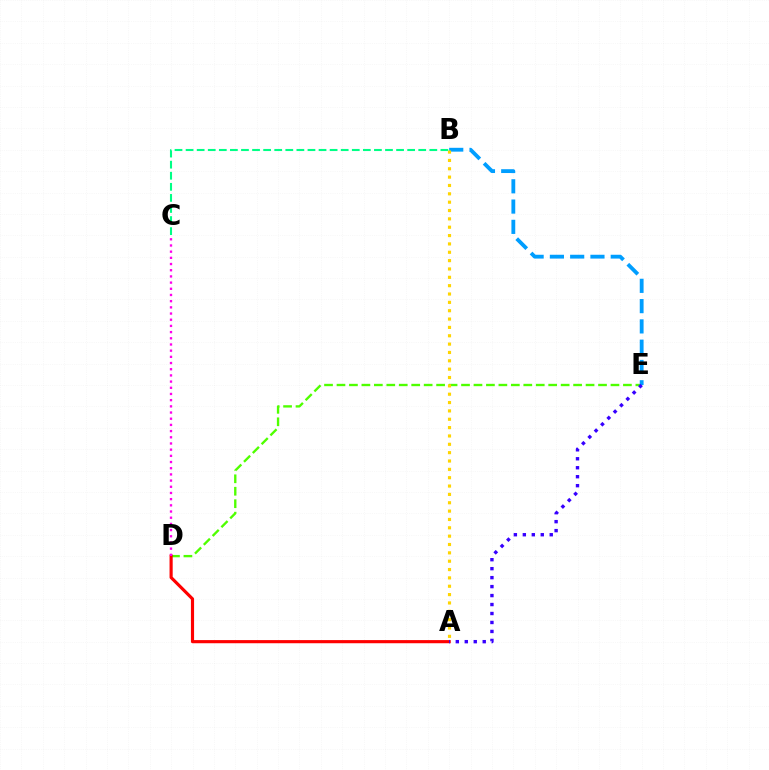{('D', 'E'): [{'color': '#4fff00', 'line_style': 'dashed', 'thickness': 1.69}], ('B', 'E'): [{'color': '#009eff', 'line_style': 'dashed', 'thickness': 2.76}], ('A', 'D'): [{'color': '#ff0000', 'line_style': 'solid', 'thickness': 2.26}], ('A', 'B'): [{'color': '#ffd500', 'line_style': 'dotted', 'thickness': 2.27}], ('A', 'E'): [{'color': '#3700ff', 'line_style': 'dotted', 'thickness': 2.44}], ('C', 'D'): [{'color': '#ff00ed', 'line_style': 'dotted', 'thickness': 1.68}], ('B', 'C'): [{'color': '#00ff86', 'line_style': 'dashed', 'thickness': 1.51}]}